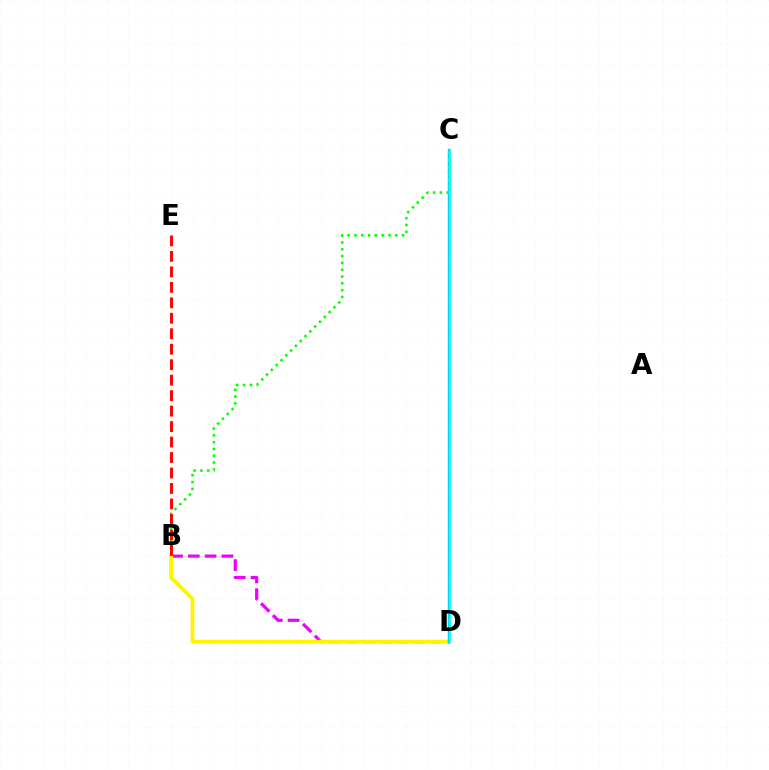{('B', 'D'): [{'color': '#ee00ff', 'line_style': 'dashed', 'thickness': 2.29}, {'color': '#fcf500', 'line_style': 'solid', 'thickness': 2.72}], ('C', 'D'): [{'color': '#0010ff', 'line_style': 'solid', 'thickness': 1.61}, {'color': '#00fff6', 'line_style': 'solid', 'thickness': 1.91}], ('B', 'C'): [{'color': '#08ff00', 'line_style': 'dotted', 'thickness': 1.85}], ('B', 'E'): [{'color': '#ff0000', 'line_style': 'dashed', 'thickness': 2.1}]}